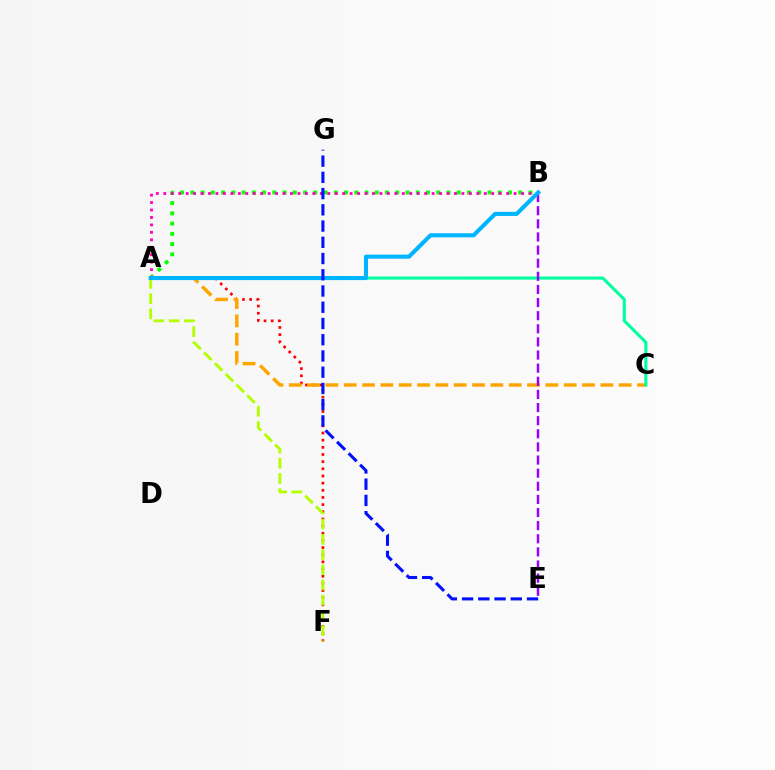{('A', 'F'): [{'color': '#ff0000', 'line_style': 'dotted', 'thickness': 1.95}, {'color': '#b3ff00', 'line_style': 'dashed', 'thickness': 2.07}], ('A', 'C'): [{'color': '#ffa500', 'line_style': 'dashed', 'thickness': 2.49}, {'color': '#00ff9d', 'line_style': 'solid', 'thickness': 2.21}], ('A', 'B'): [{'color': '#08ff00', 'line_style': 'dotted', 'thickness': 2.78}, {'color': '#ff00bd', 'line_style': 'dotted', 'thickness': 2.03}, {'color': '#00b5ff', 'line_style': 'solid', 'thickness': 2.93}], ('B', 'E'): [{'color': '#9b00ff', 'line_style': 'dashed', 'thickness': 1.78}], ('E', 'G'): [{'color': '#0010ff', 'line_style': 'dashed', 'thickness': 2.21}]}